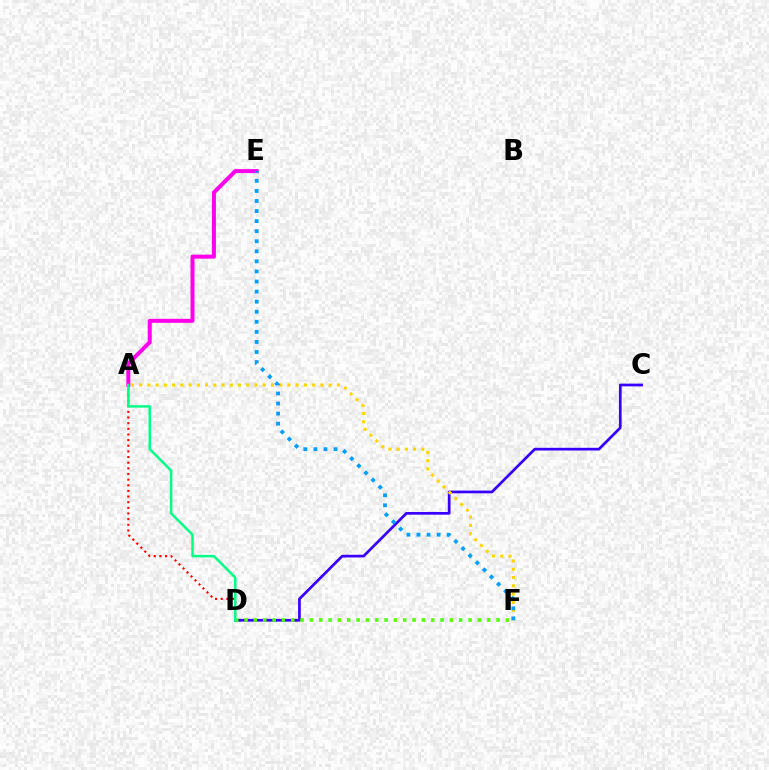{('C', 'D'): [{'color': '#3700ff', 'line_style': 'solid', 'thickness': 1.95}], ('A', 'F'): [{'color': '#ffd500', 'line_style': 'dotted', 'thickness': 2.24}], ('A', 'D'): [{'color': '#ff0000', 'line_style': 'dotted', 'thickness': 1.53}, {'color': '#00ff86', 'line_style': 'solid', 'thickness': 1.79}], ('D', 'F'): [{'color': '#4fff00', 'line_style': 'dotted', 'thickness': 2.54}], ('A', 'E'): [{'color': '#ff00ed', 'line_style': 'solid', 'thickness': 2.89}], ('E', 'F'): [{'color': '#009eff', 'line_style': 'dotted', 'thickness': 2.74}]}